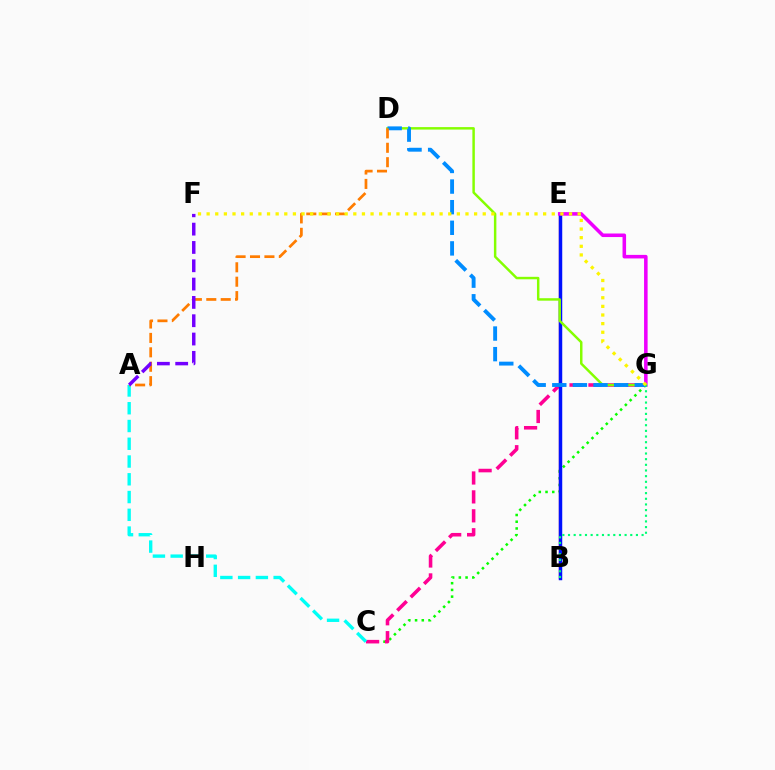{('C', 'G'): [{'color': '#08ff00', 'line_style': 'dotted', 'thickness': 1.83}, {'color': '#ff0094', 'line_style': 'dashed', 'thickness': 2.57}], ('B', 'E'): [{'color': '#ff0000', 'line_style': 'solid', 'thickness': 1.62}, {'color': '#0010ff', 'line_style': 'solid', 'thickness': 2.49}], ('A', 'C'): [{'color': '#00fff6', 'line_style': 'dashed', 'thickness': 2.41}], ('E', 'G'): [{'color': '#ee00ff', 'line_style': 'solid', 'thickness': 2.56}], ('D', 'G'): [{'color': '#84ff00', 'line_style': 'solid', 'thickness': 1.78}, {'color': '#008cff', 'line_style': 'dashed', 'thickness': 2.8}], ('A', 'D'): [{'color': '#ff7c00', 'line_style': 'dashed', 'thickness': 1.96}], ('A', 'F'): [{'color': '#7200ff', 'line_style': 'dashed', 'thickness': 2.49}], ('B', 'G'): [{'color': '#00ff74', 'line_style': 'dotted', 'thickness': 1.54}], ('F', 'G'): [{'color': '#fcf500', 'line_style': 'dotted', 'thickness': 2.34}]}